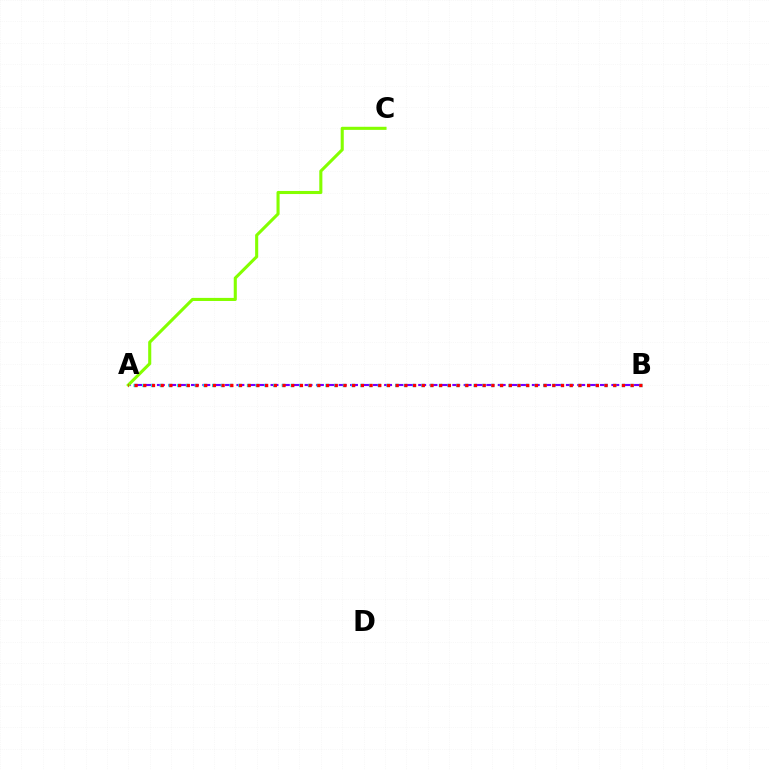{('A', 'B'): [{'color': '#7200ff', 'line_style': 'dashed', 'thickness': 1.54}, {'color': '#00fff6', 'line_style': 'dotted', 'thickness': 2.37}, {'color': '#ff0000', 'line_style': 'dotted', 'thickness': 2.36}], ('A', 'C'): [{'color': '#84ff00', 'line_style': 'solid', 'thickness': 2.22}]}